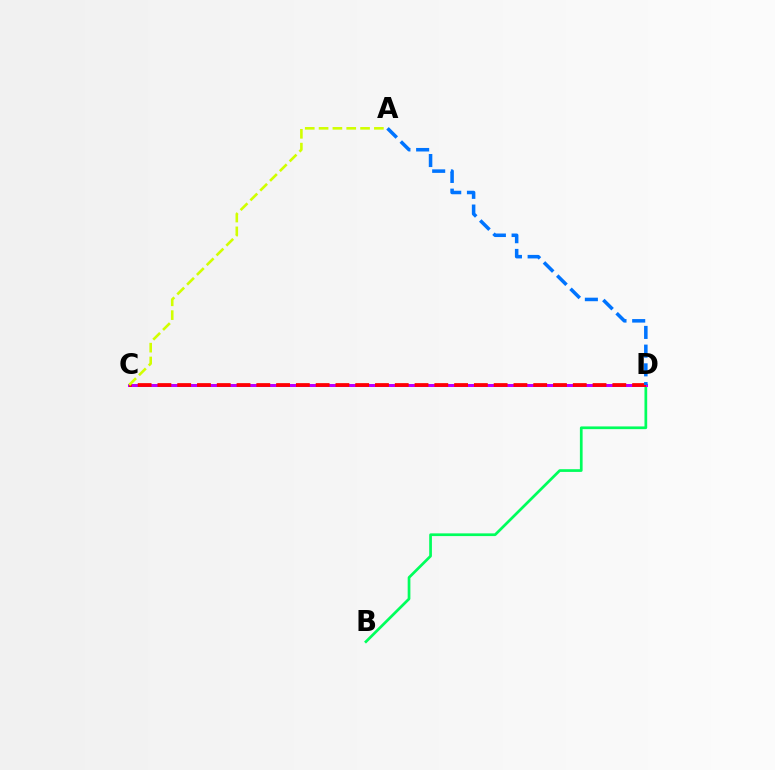{('B', 'D'): [{'color': '#00ff5c', 'line_style': 'solid', 'thickness': 1.95}], ('C', 'D'): [{'color': '#b900ff', 'line_style': 'solid', 'thickness': 2.16}, {'color': '#ff0000', 'line_style': 'dashed', 'thickness': 2.69}], ('A', 'D'): [{'color': '#0074ff', 'line_style': 'dashed', 'thickness': 2.54}], ('A', 'C'): [{'color': '#d1ff00', 'line_style': 'dashed', 'thickness': 1.88}]}